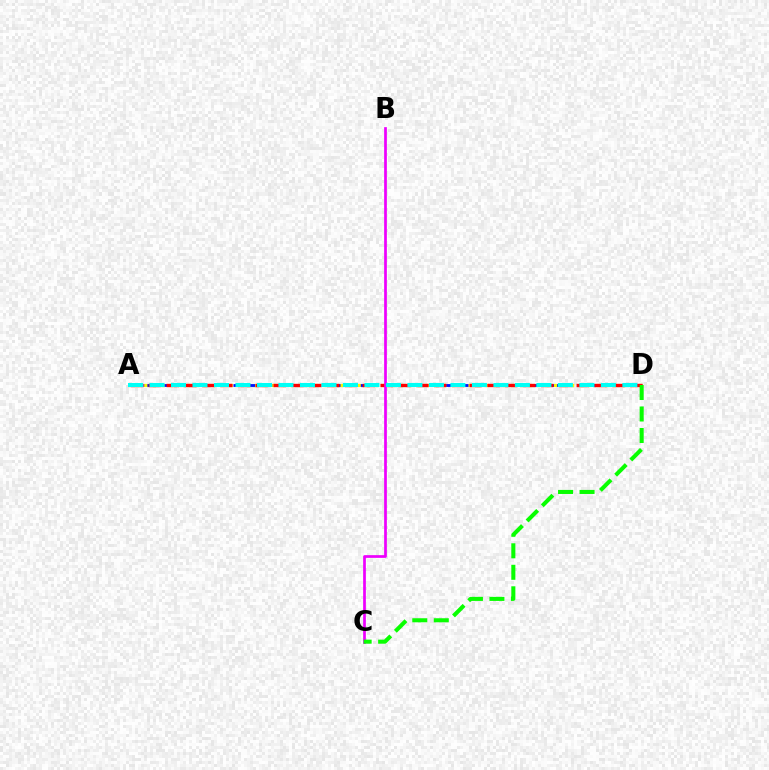{('A', 'D'): [{'color': '#0010ff', 'line_style': 'dashed', 'thickness': 2.04}, {'color': '#fcf500', 'line_style': 'dotted', 'thickness': 2.32}, {'color': '#ff0000', 'line_style': 'dashed', 'thickness': 2.42}, {'color': '#00fff6', 'line_style': 'dashed', 'thickness': 2.92}], ('B', 'C'): [{'color': '#ee00ff', 'line_style': 'solid', 'thickness': 1.96}], ('C', 'D'): [{'color': '#08ff00', 'line_style': 'dashed', 'thickness': 2.92}]}